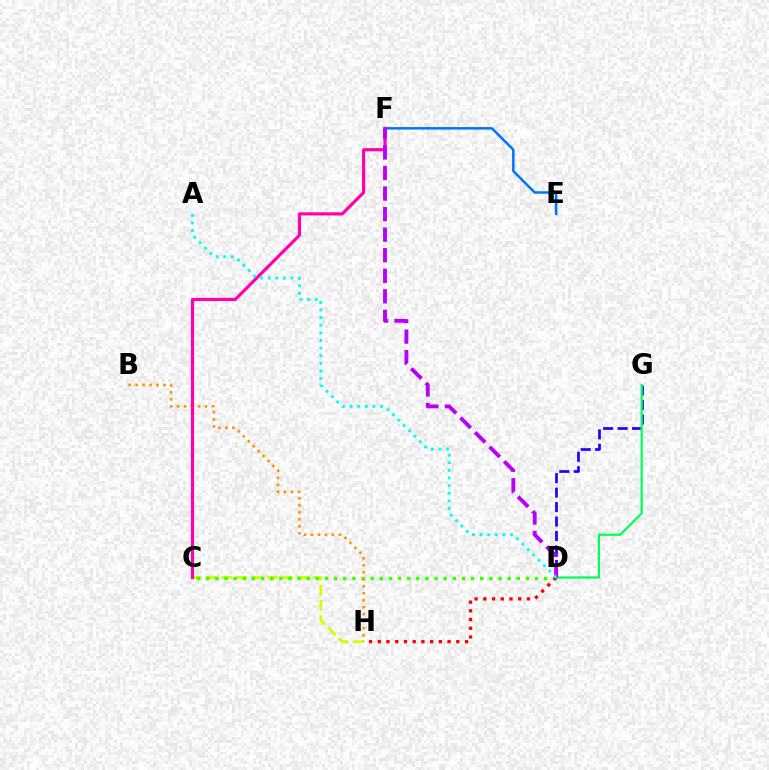{('D', 'G'): [{'color': '#2500ff', 'line_style': 'dashed', 'thickness': 1.97}, {'color': '#00ff5c', 'line_style': 'solid', 'thickness': 1.61}], ('E', 'F'): [{'color': '#0074ff', 'line_style': 'solid', 'thickness': 1.81}], ('C', 'H'): [{'color': '#d1ff00', 'line_style': 'dashed', 'thickness': 2.08}], ('C', 'D'): [{'color': '#3dff00', 'line_style': 'dotted', 'thickness': 2.48}], ('D', 'H'): [{'color': '#ff0000', 'line_style': 'dotted', 'thickness': 2.37}], ('B', 'H'): [{'color': '#ff9400', 'line_style': 'dotted', 'thickness': 1.9}], ('C', 'F'): [{'color': '#ff00ac', 'line_style': 'solid', 'thickness': 2.28}], ('D', 'F'): [{'color': '#b900ff', 'line_style': 'dashed', 'thickness': 2.79}], ('A', 'D'): [{'color': '#00fff6', 'line_style': 'dotted', 'thickness': 2.07}]}